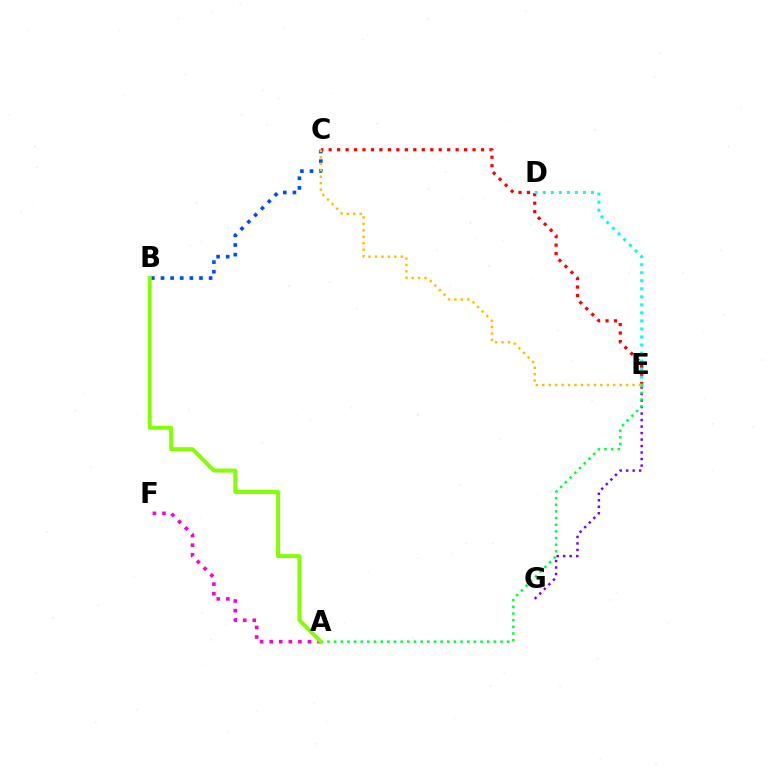{('B', 'C'): [{'color': '#004bff', 'line_style': 'dotted', 'thickness': 2.61}], ('A', 'F'): [{'color': '#ff00cf', 'line_style': 'dotted', 'thickness': 2.6}], ('E', 'G'): [{'color': '#7200ff', 'line_style': 'dotted', 'thickness': 1.77}], ('C', 'E'): [{'color': '#ff0000', 'line_style': 'dotted', 'thickness': 2.3}, {'color': '#ffbd00', 'line_style': 'dotted', 'thickness': 1.75}], ('D', 'E'): [{'color': '#00fff6', 'line_style': 'dotted', 'thickness': 2.18}], ('A', 'E'): [{'color': '#00ff39', 'line_style': 'dotted', 'thickness': 1.81}], ('A', 'B'): [{'color': '#84ff00', 'line_style': 'solid', 'thickness': 2.86}]}